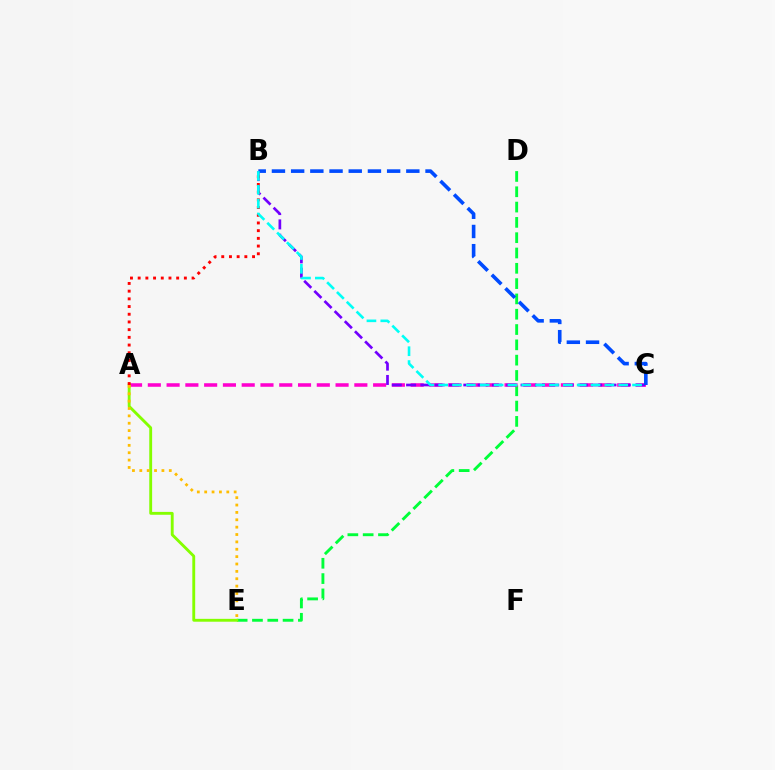{('D', 'E'): [{'color': '#00ff39', 'line_style': 'dashed', 'thickness': 2.08}], ('A', 'C'): [{'color': '#ff00cf', 'line_style': 'dashed', 'thickness': 2.55}], ('B', 'C'): [{'color': '#7200ff', 'line_style': 'dashed', 'thickness': 1.94}, {'color': '#004bff', 'line_style': 'dashed', 'thickness': 2.61}, {'color': '#00fff6', 'line_style': 'dashed', 'thickness': 1.88}], ('A', 'E'): [{'color': '#84ff00', 'line_style': 'solid', 'thickness': 2.07}, {'color': '#ffbd00', 'line_style': 'dotted', 'thickness': 2.0}], ('A', 'B'): [{'color': '#ff0000', 'line_style': 'dotted', 'thickness': 2.09}]}